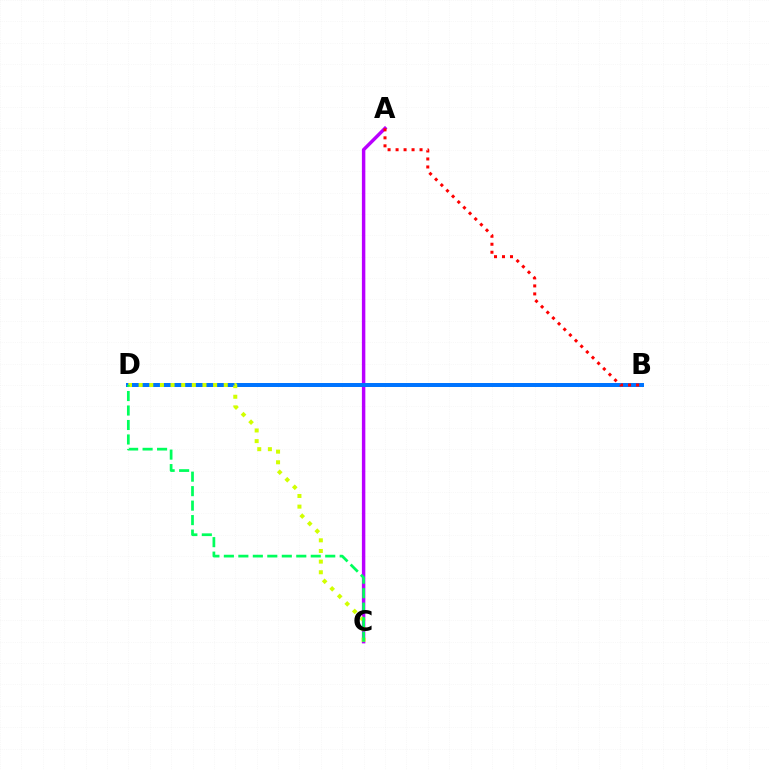{('A', 'C'): [{'color': '#b900ff', 'line_style': 'solid', 'thickness': 2.48}], ('B', 'D'): [{'color': '#0074ff', 'line_style': 'solid', 'thickness': 2.87}], ('A', 'B'): [{'color': '#ff0000', 'line_style': 'dotted', 'thickness': 2.17}], ('C', 'D'): [{'color': '#d1ff00', 'line_style': 'dotted', 'thickness': 2.89}, {'color': '#00ff5c', 'line_style': 'dashed', 'thickness': 1.97}]}